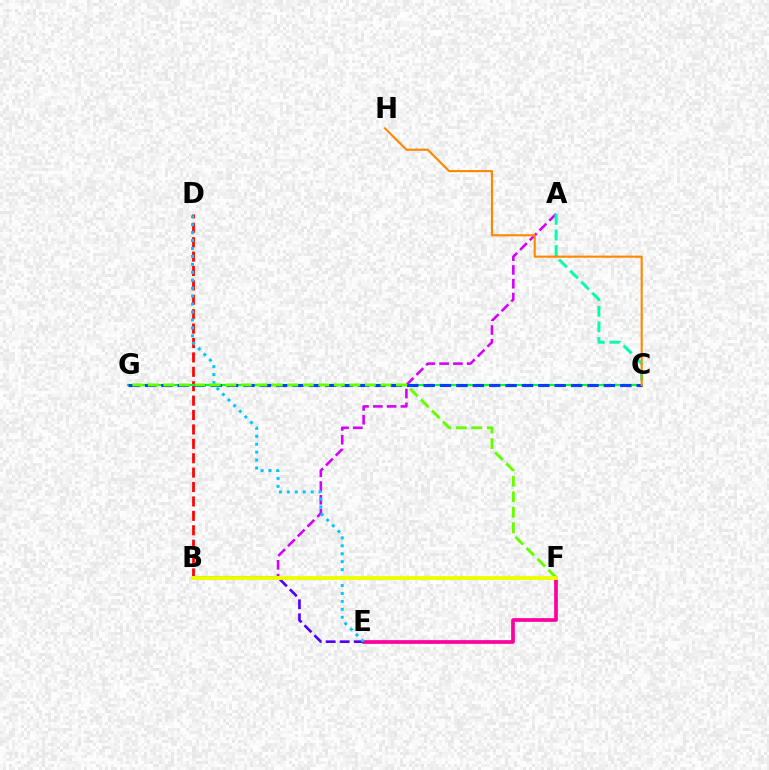{('A', 'B'): [{'color': '#d600ff', 'line_style': 'dashed', 'thickness': 1.87}], ('B', 'D'): [{'color': '#ff0000', 'line_style': 'dashed', 'thickness': 1.96}], ('A', 'C'): [{'color': '#00ffaf', 'line_style': 'dashed', 'thickness': 2.13}], ('C', 'G'): [{'color': '#00ff27', 'line_style': 'solid', 'thickness': 1.51}, {'color': '#003fff', 'line_style': 'dashed', 'thickness': 2.23}], ('E', 'F'): [{'color': '#ff00a0', 'line_style': 'solid', 'thickness': 2.67}], ('B', 'E'): [{'color': '#4f00ff', 'line_style': 'dashed', 'thickness': 1.91}], ('D', 'E'): [{'color': '#00c7ff', 'line_style': 'dotted', 'thickness': 2.16}], ('F', 'G'): [{'color': '#66ff00', 'line_style': 'dashed', 'thickness': 2.11}], ('B', 'F'): [{'color': '#eeff00', 'line_style': 'solid', 'thickness': 2.78}], ('C', 'H'): [{'color': '#ff8800', 'line_style': 'solid', 'thickness': 1.53}]}